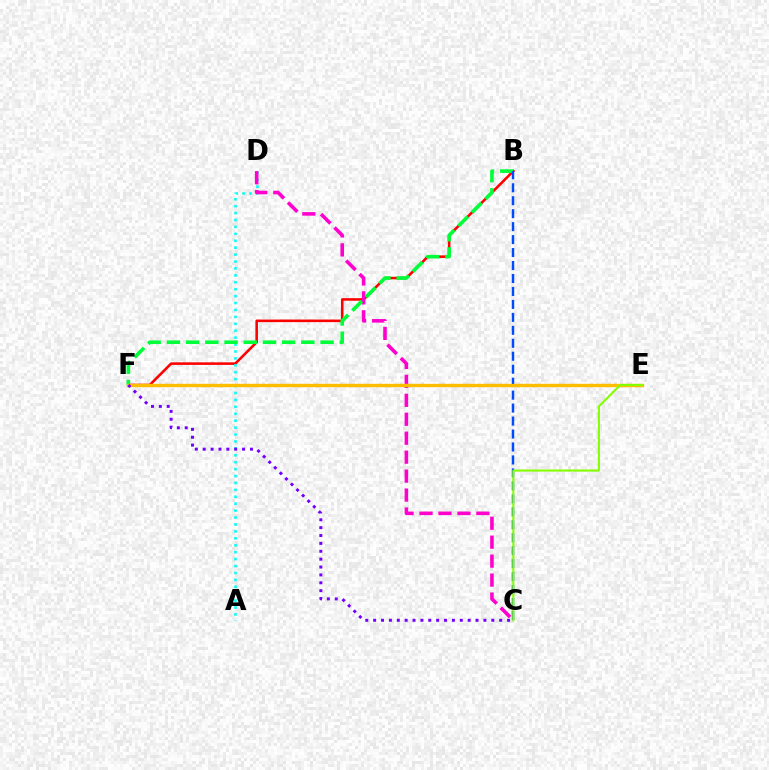{('B', 'F'): [{'color': '#ff0000', 'line_style': 'solid', 'thickness': 1.85}, {'color': '#00ff39', 'line_style': 'dashed', 'thickness': 2.61}], ('A', 'D'): [{'color': '#00fff6', 'line_style': 'dotted', 'thickness': 1.88}], ('C', 'D'): [{'color': '#ff00cf', 'line_style': 'dashed', 'thickness': 2.57}], ('B', 'C'): [{'color': '#004bff', 'line_style': 'dashed', 'thickness': 1.76}], ('E', 'F'): [{'color': '#ffbd00', 'line_style': 'solid', 'thickness': 2.43}], ('C', 'F'): [{'color': '#7200ff', 'line_style': 'dotted', 'thickness': 2.14}], ('C', 'E'): [{'color': '#84ff00', 'line_style': 'solid', 'thickness': 1.52}]}